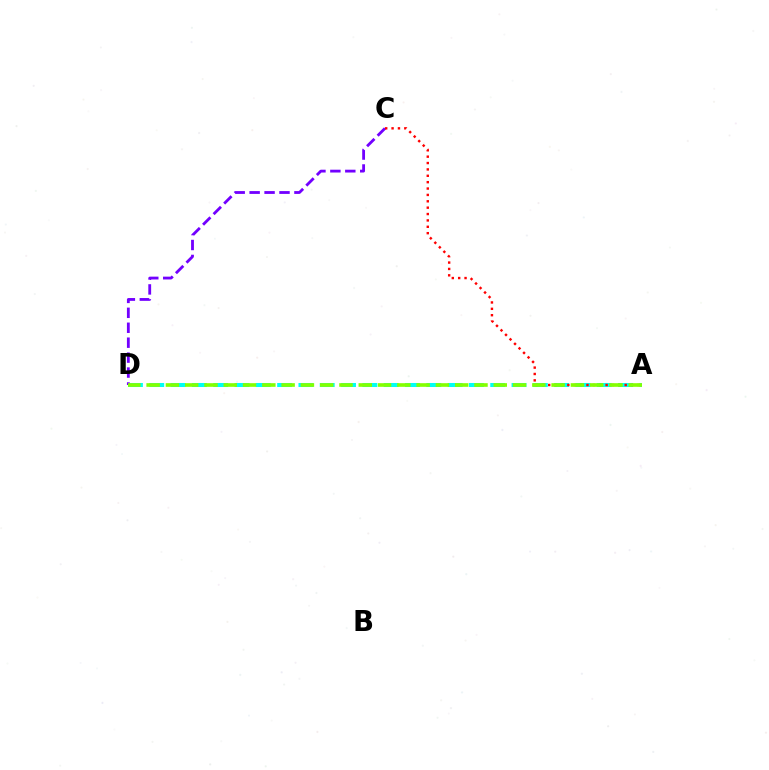{('A', 'D'): [{'color': '#00fff6', 'line_style': 'dashed', 'thickness': 2.89}, {'color': '#84ff00', 'line_style': 'dashed', 'thickness': 2.62}], ('C', 'D'): [{'color': '#7200ff', 'line_style': 'dashed', 'thickness': 2.03}], ('A', 'C'): [{'color': '#ff0000', 'line_style': 'dotted', 'thickness': 1.73}]}